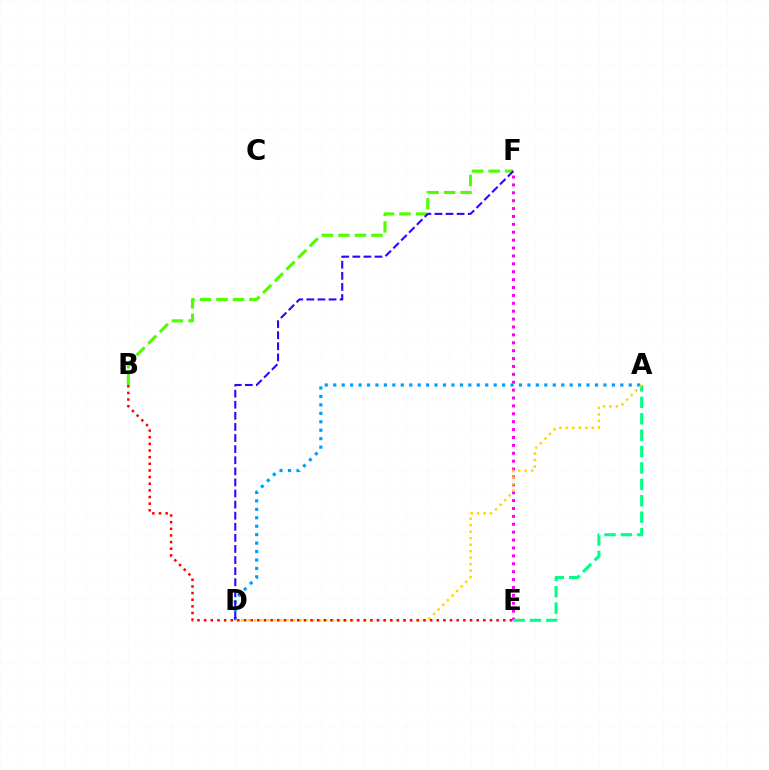{('E', 'F'): [{'color': '#ff00ed', 'line_style': 'dotted', 'thickness': 2.14}], ('B', 'F'): [{'color': '#4fff00', 'line_style': 'dashed', 'thickness': 2.24}], ('A', 'D'): [{'color': '#009eff', 'line_style': 'dotted', 'thickness': 2.29}, {'color': '#ffd500', 'line_style': 'dotted', 'thickness': 1.76}], ('A', 'E'): [{'color': '#00ff86', 'line_style': 'dashed', 'thickness': 2.23}], ('D', 'F'): [{'color': '#3700ff', 'line_style': 'dashed', 'thickness': 1.51}], ('B', 'E'): [{'color': '#ff0000', 'line_style': 'dotted', 'thickness': 1.81}]}